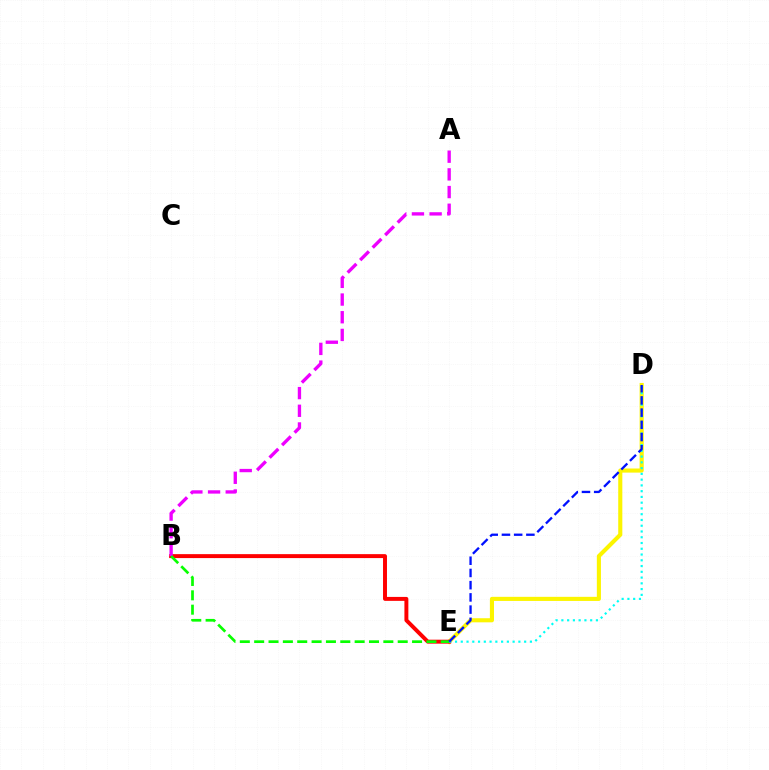{('D', 'E'): [{'color': '#fcf500', 'line_style': 'solid', 'thickness': 2.95}, {'color': '#00fff6', 'line_style': 'dotted', 'thickness': 1.57}, {'color': '#0010ff', 'line_style': 'dashed', 'thickness': 1.66}], ('B', 'E'): [{'color': '#ff0000', 'line_style': 'solid', 'thickness': 2.84}, {'color': '#08ff00', 'line_style': 'dashed', 'thickness': 1.95}], ('A', 'B'): [{'color': '#ee00ff', 'line_style': 'dashed', 'thickness': 2.4}]}